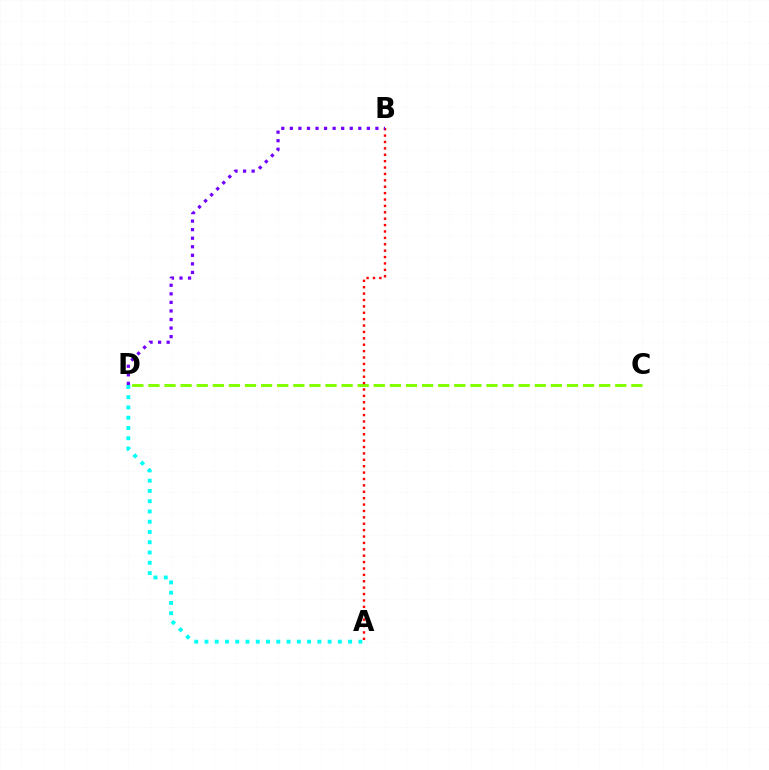{('A', 'D'): [{'color': '#00fff6', 'line_style': 'dotted', 'thickness': 2.79}], ('C', 'D'): [{'color': '#84ff00', 'line_style': 'dashed', 'thickness': 2.19}], ('A', 'B'): [{'color': '#ff0000', 'line_style': 'dotted', 'thickness': 1.74}], ('B', 'D'): [{'color': '#7200ff', 'line_style': 'dotted', 'thickness': 2.32}]}